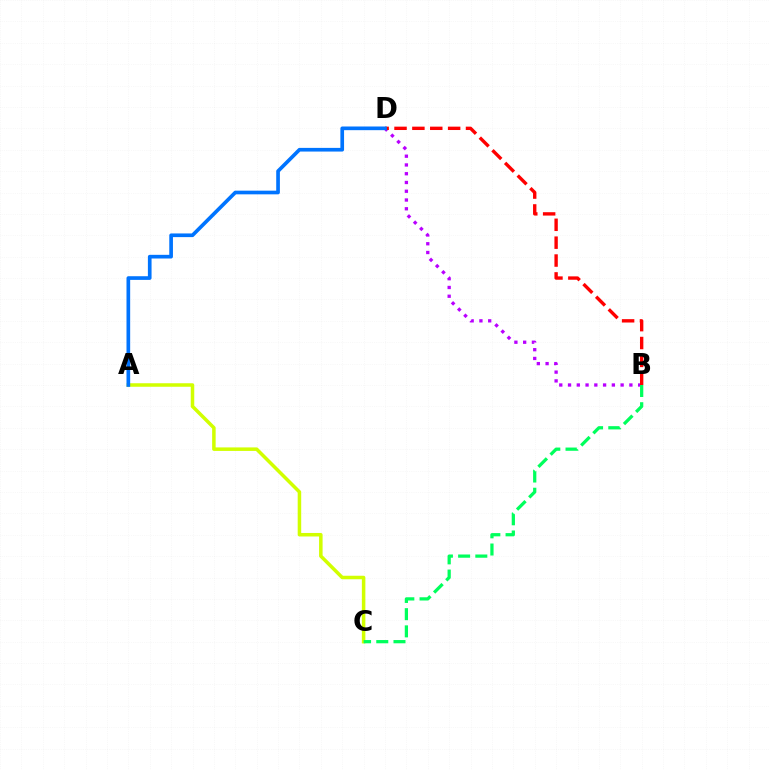{('A', 'C'): [{'color': '#d1ff00', 'line_style': 'solid', 'thickness': 2.53}], ('B', 'D'): [{'color': '#b900ff', 'line_style': 'dotted', 'thickness': 2.38}, {'color': '#ff0000', 'line_style': 'dashed', 'thickness': 2.43}], ('B', 'C'): [{'color': '#00ff5c', 'line_style': 'dashed', 'thickness': 2.34}], ('A', 'D'): [{'color': '#0074ff', 'line_style': 'solid', 'thickness': 2.64}]}